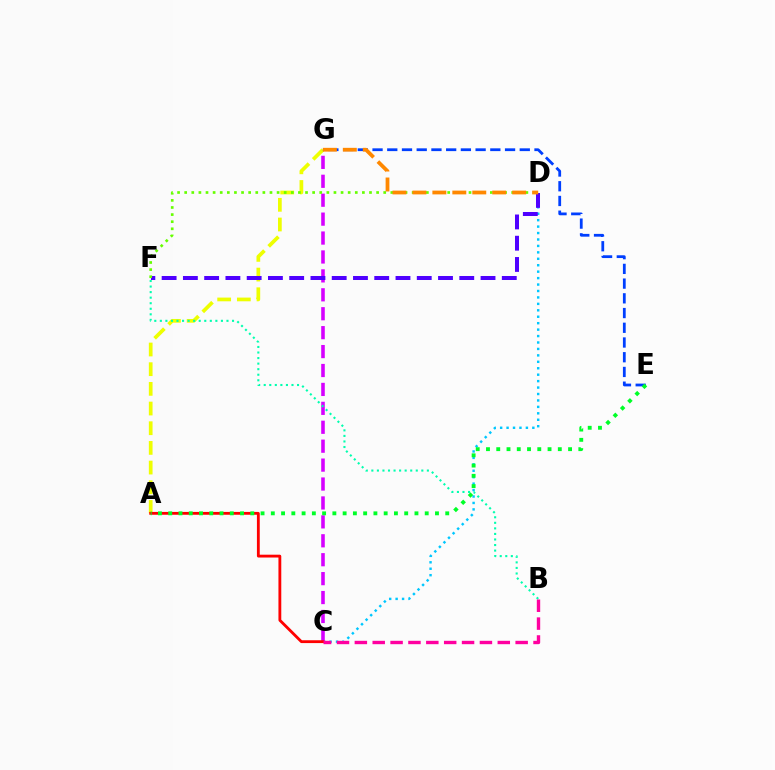{('C', 'D'): [{'color': '#00c7ff', 'line_style': 'dotted', 'thickness': 1.75}], ('A', 'G'): [{'color': '#eeff00', 'line_style': 'dashed', 'thickness': 2.67}], ('E', 'G'): [{'color': '#003fff', 'line_style': 'dashed', 'thickness': 2.0}], ('C', 'G'): [{'color': '#d600ff', 'line_style': 'dashed', 'thickness': 2.57}], ('B', 'F'): [{'color': '#00ffaf', 'line_style': 'dotted', 'thickness': 1.51}], ('A', 'C'): [{'color': '#ff0000', 'line_style': 'solid', 'thickness': 2.04}], ('D', 'F'): [{'color': '#4f00ff', 'line_style': 'dashed', 'thickness': 2.89}, {'color': '#66ff00', 'line_style': 'dotted', 'thickness': 1.93}], ('B', 'C'): [{'color': '#ff00a0', 'line_style': 'dashed', 'thickness': 2.43}], ('D', 'G'): [{'color': '#ff8800', 'line_style': 'dashed', 'thickness': 2.71}], ('A', 'E'): [{'color': '#00ff27', 'line_style': 'dotted', 'thickness': 2.79}]}